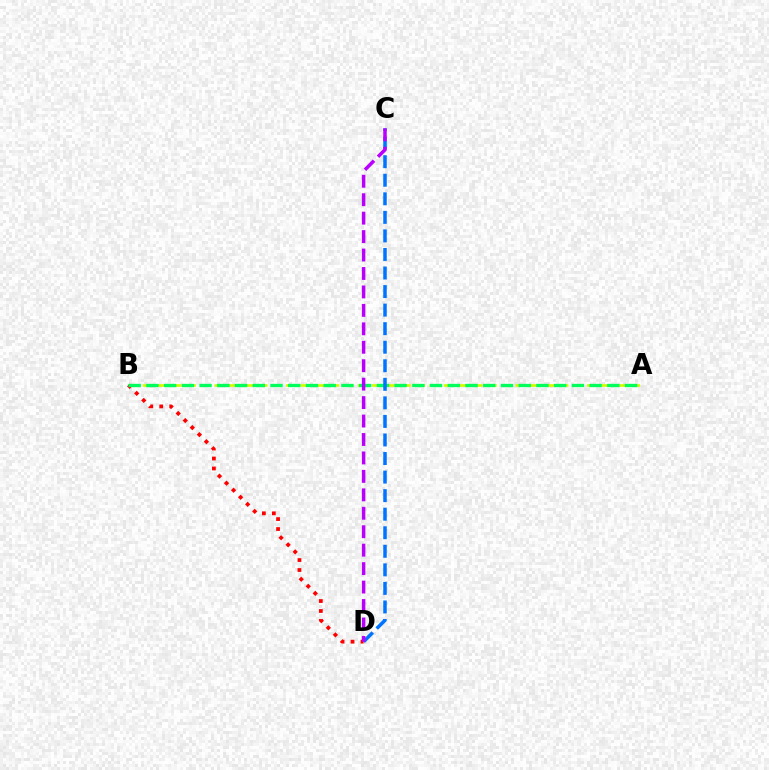{('A', 'B'): [{'color': '#d1ff00', 'line_style': 'dashed', 'thickness': 1.95}, {'color': '#00ff5c', 'line_style': 'dashed', 'thickness': 2.41}], ('B', 'D'): [{'color': '#ff0000', 'line_style': 'dotted', 'thickness': 2.71}], ('C', 'D'): [{'color': '#0074ff', 'line_style': 'dashed', 'thickness': 2.52}, {'color': '#b900ff', 'line_style': 'dashed', 'thickness': 2.51}]}